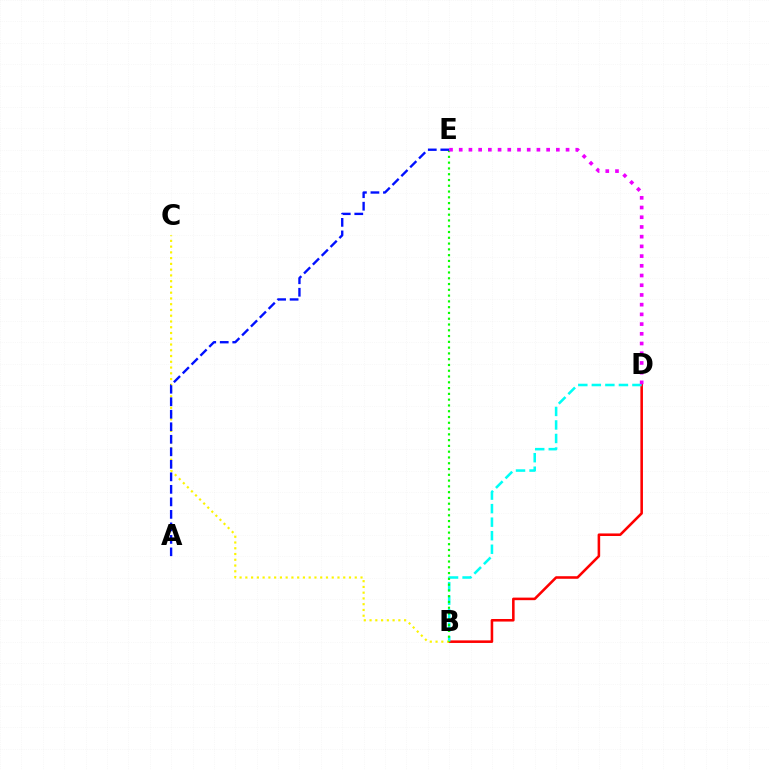{('B', 'D'): [{'color': '#ff0000', 'line_style': 'solid', 'thickness': 1.85}, {'color': '#00fff6', 'line_style': 'dashed', 'thickness': 1.84}], ('B', 'C'): [{'color': '#fcf500', 'line_style': 'dotted', 'thickness': 1.56}], ('B', 'E'): [{'color': '#08ff00', 'line_style': 'dotted', 'thickness': 1.57}], ('A', 'E'): [{'color': '#0010ff', 'line_style': 'dashed', 'thickness': 1.7}], ('D', 'E'): [{'color': '#ee00ff', 'line_style': 'dotted', 'thickness': 2.64}]}